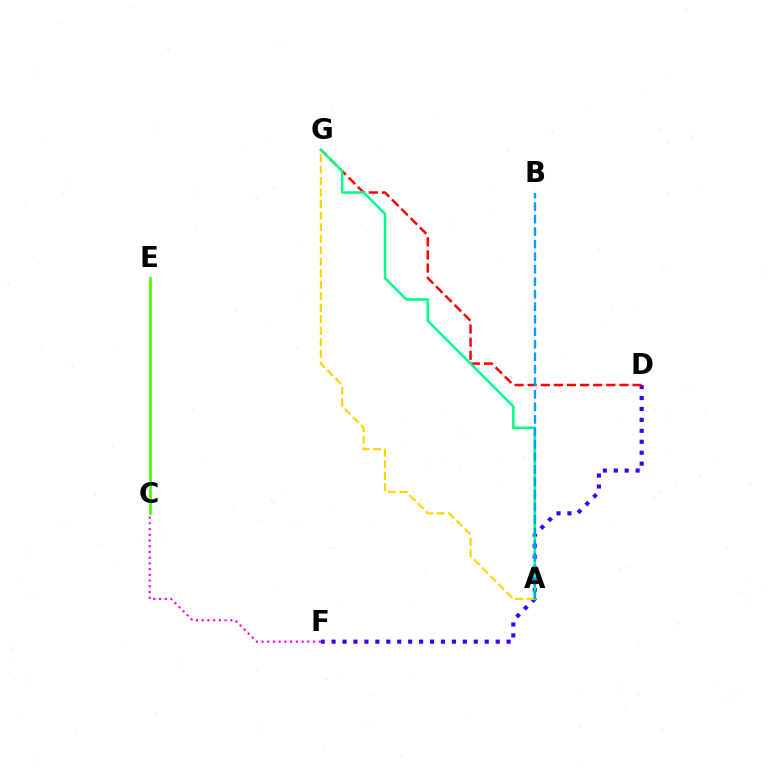{('D', 'F'): [{'color': '#3700ff', 'line_style': 'dotted', 'thickness': 2.97}], ('A', 'G'): [{'color': '#ffd500', 'line_style': 'dashed', 'thickness': 1.56}, {'color': '#00ff86', 'line_style': 'solid', 'thickness': 1.81}], ('D', 'G'): [{'color': '#ff0000', 'line_style': 'dashed', 'thickness': 1.78}], ('A', 'B'): [{'color': '#009eff', 'line_style': 'dashed', 'thickness': 1.7}], ('C', 'F'): [{'color': '#ff00ed', 'line_style': 'dotted', 'thickness': 1.56}], ('C', 'E'): [{'color': '#4fff00', 'line_style': 'solid', 'thickness': 2.03}]}